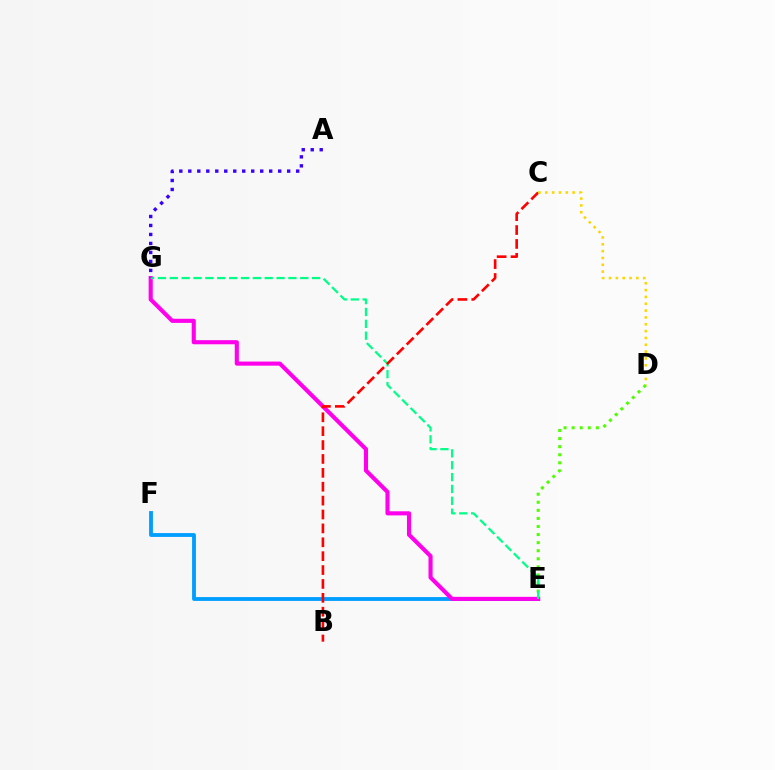{('D', 'E'): [{'color': '#4fff00', 'line_style': 'dotted', 'thickness': 2.19}], ('E', 'F'): [{'color': '#009eff', 'line_style': 'solid', 'thickness': 2.76}], ('E', 'G'): [{'color': '#ff00ed', 'line_style': 'solid', 'thickness': 2.95}, {'color': '#00ff86', 'line_style': 'dashed', 'thickness': 1.61}], ('B', 'C'): [{'color': '#ff0000', 'line_style': 'dashed', 'thickness': 1.89}], ('C', 'D'): [{'color': '#ffd500', 'line_style': 'dotted', 'thickness': 1.86}], ('A', 'G'): [{'color': '#3700ff', 'line_style': 'dotted', 'thickness': 2.44}]}